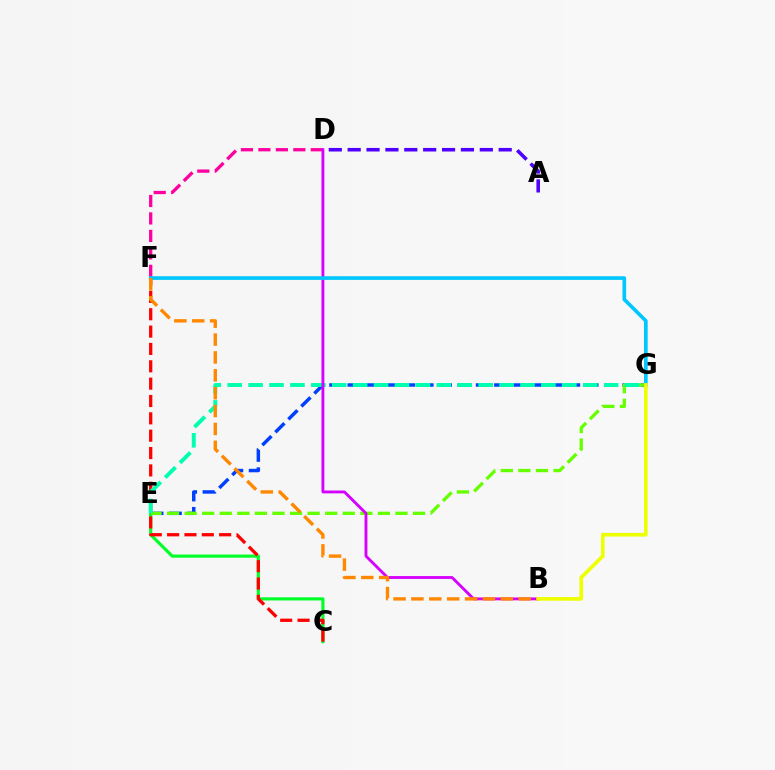{('C', 'E'): [{'color': '#00ff27', 'line_style': 'solid', 'thickness': 2.26}], ('E', 'G'): [{'color': '#003fff', 'line_style': 'dashed', 'thickness': 2.49}, {'color': '#66ff00', 'line_style': 'dashed', 'thickness': 2.39}, {'color': '#00ffaf', 'line_style': 'dashed', 'thickness': 2.84}], ('C', 'F'): [{'color': '#ff0000', 'line_style': 'dashed', 'thickness': 2.36}], ('D', 'F'): [{'color': '#ff00a0', 'line_style': 'dashed', 'thickness': 2.37}], ('B', 'D'): [{'color': '#d600ff', 'line_style': 'solid', 'thickness': 2.06}], ('F', 'G'): [{'color': '#00c7ff', 'line_style': 'solid', 'thickness': 2.63}], ('B', 'F'): [{'color': '#ff8800', 'line_style': 'dashed', 'thickness': 2.43}], ('B', 'G'): [{'color': '#eeff00', 'line_style': 'solid', 'thickness': 2.63}], ('A', 'D'): [{'color': '#4f00ff', 'line_style': 'dashed', 'thickness': 2.56}]}